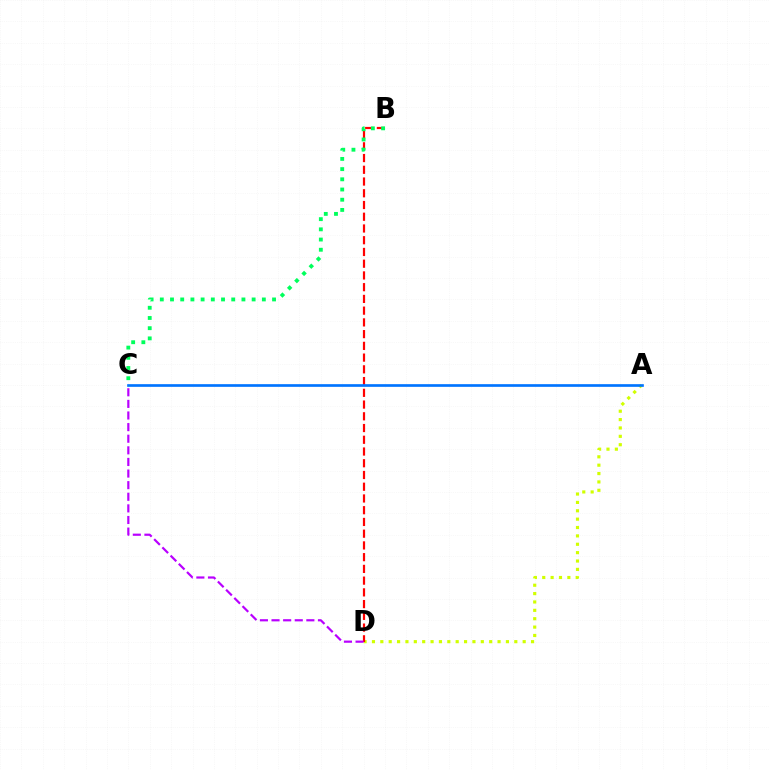{('A', 'D'): [{'color': '#d1ff00', 'line_style': 'dotted', 'thickness': 2.27}], ('B', 'D'): [{'color': '#ff0000', 'line_style': 'dashed', 'thickness': 1.59}], ('C', 'D'): [{'color': '#b900ff', 'line_style': 'dashed', 'thickness': 1.58}], ('B', 'C'): [{'color': '#00ff5c', 'line_style': 'dotted', 'thickness': 2.77}], ('A', 'C'): [{'color': '#0074ff', 'line_style': 'solid', 'thickness': 1.92}]}